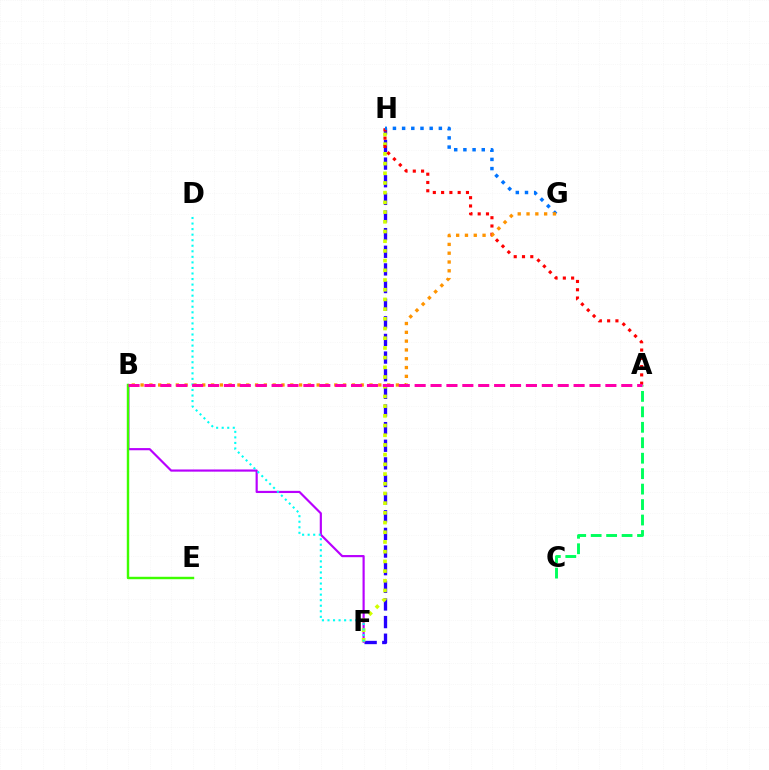{('A', 'C'): [{'color': '#00ff5c', 'line_style': 'dashed', 'thickness': 2.1}], ('F', 'H'): [{'color': '#2500ff', 'line_style': 'dashed', 'thickness': 2.4}, {'color': '#d1ff00', 'line_style': 'dotted', 'thickness': 2.64}], ('B', 'F'): [{'color': '#b900ff', 'line_style': 'solid', 'thickness': 1.56}], ('A', 'H'): [{'color': '#ff0000', 'line_style': 'dotted', 'thickness': 2.25}], ('G', 'H'): [{'color': '#0074ff', 'line_style': 'dotted', 'thickness': 2.5}], ('B', 'G'): [{'color': '#ff9400', 'line_style': 'dotted', 'thickness': 2.39}], ('B', 'E'): [{'color': '#3dff00', 'line_style': 'solid', 'thickness': 1.74}], ('D', 'F'): [{'color': '#00fff6', 'line_style': 'dotted', 'thickness': 1.51}], ('A', 'B'): [{'color': '#ff00ac', 'line_style': 'dashed', 'thickness': 2.16}]}